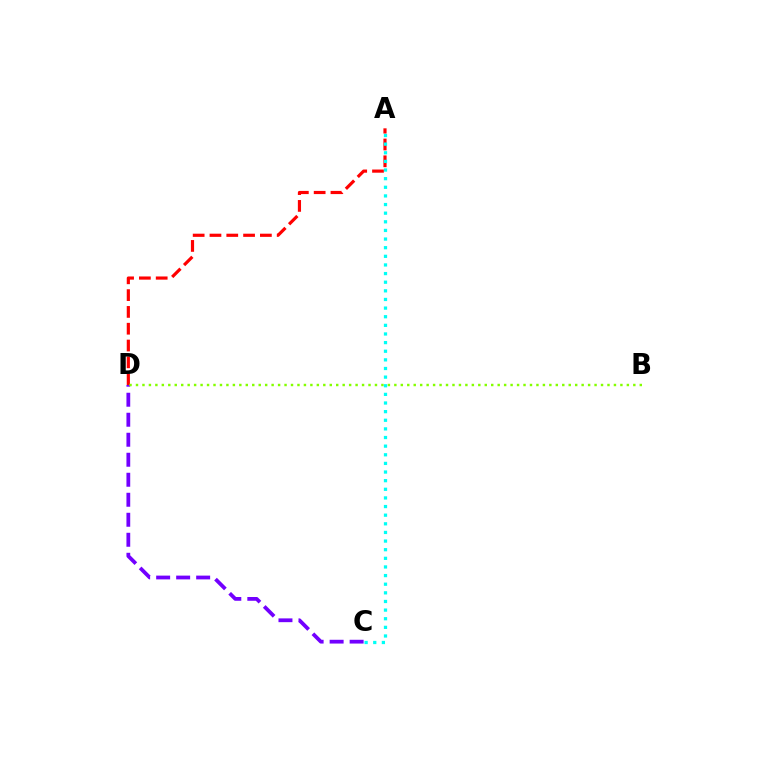{('A', 'D'): [{'color': '#ff0000', 'line_style': 'dashed', 'thickness': 2.28}], ('C', 'D'): [{'color': '#7200ff', 'line_style': 'dashed', 'thickness': 2.72}], ('B', 'D'): [{'color': '#84ff00', 'line_style': 'dotted', 'thickness': 1.75}], ('A', 'C'): [{'color': '#00fff6', 'line_style': 'dotted', 'thickness': 2.34}]}